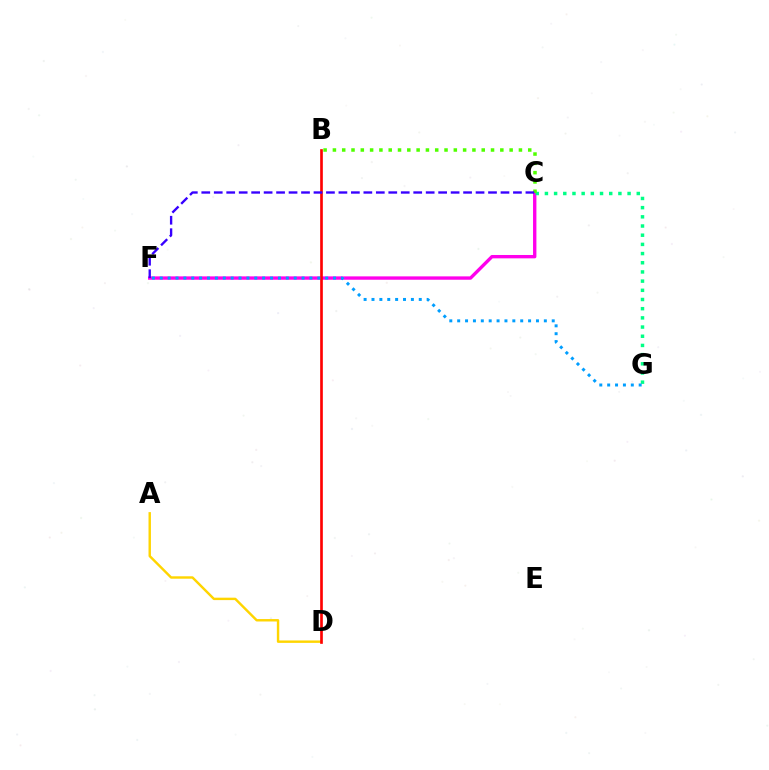{('A', 'D'): [{'color': '#ffd500', 'line_style': 'solid', 'thickness': 1.74}], ('C', 'F'): [{'color': '#ff00ed', 'line_style': 'solid', 'thickness': 2.42}, {'color': '#3700ff', 'line_style': 'dashed', 'thickness': 1.69}], ('C', 'G'): [{'color': '#00ff86', 'line_style': 'dotted', 'thickness': 2.5}], ('B', 'C'): [{'color': '#4fff00', 'line_style': 'dotted', 'thickness': 2.53}], ('B', 'D'): [{'color': '#ff0000', 'line_style': 'solid', 'thickness': 1.92}], ('F', 'G'): [{'color': '#009eff', 'line_style': 'dotted', 'thickness': 2.14}]}